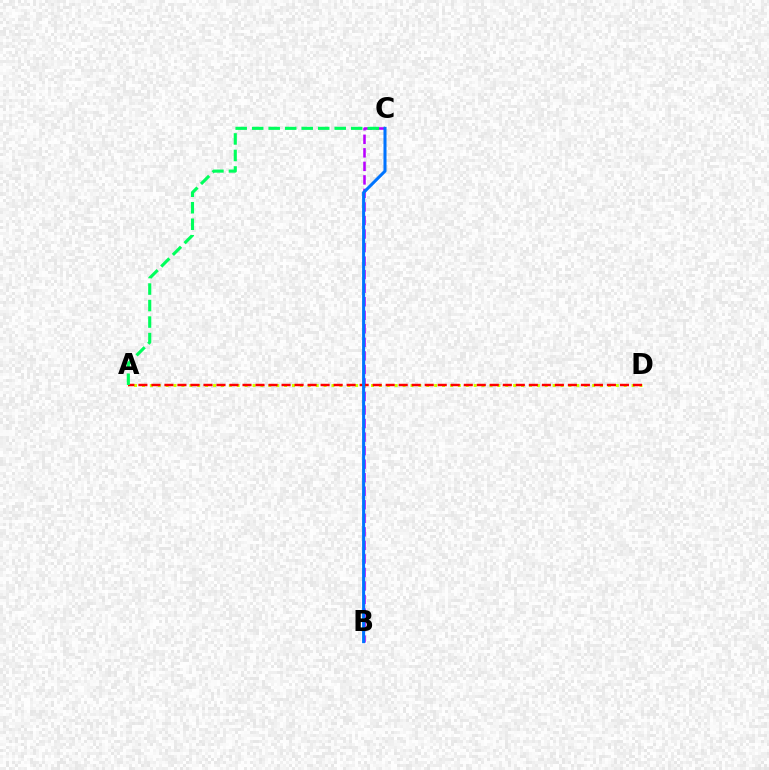{('B', 'C'): [{'color': '#b900ff', 'line_style': 'dashed', 'thickness': 1.84}, {'color': '#0074ff', 'line_style': 'solid', 'thickness': 2.19}], ('A', 'D'): [{'color': '#d1ff00', 'line_style': 'dotted', 'thickness': 2.15}, {'color': '#ff0000', 'line_style': 'dashed', 'thickness': 1.77}], ('A', 'C'): [{'color': '#00ff5c', 'line_style': 'dashed', 'thickness': 2.24}]}